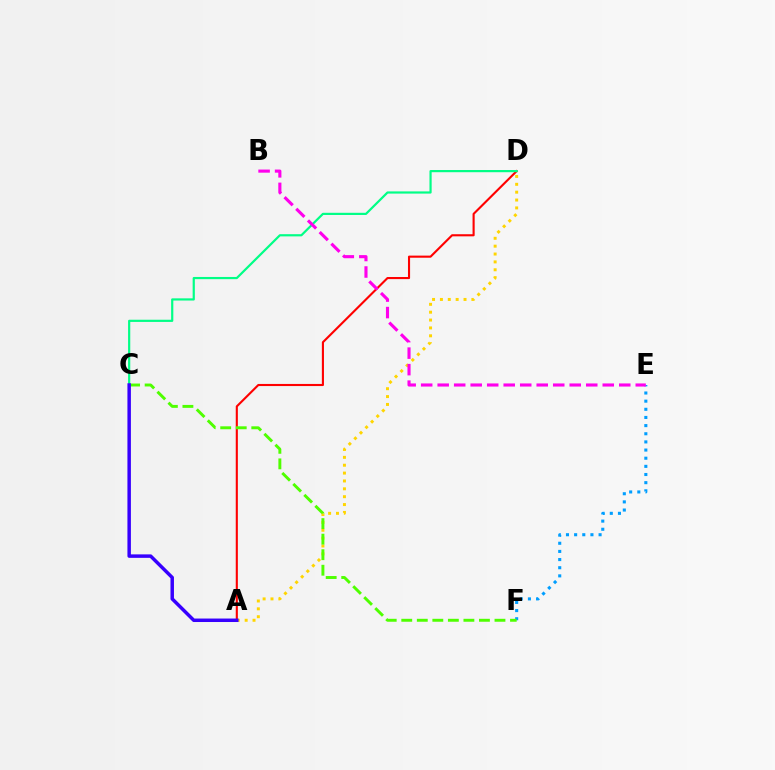{('E', 'F'): [{'color': '#009eff', 'line_style': 'dotted', 'thickness': 2.21}], ('A', 'D'): [{'color': '#ffd500', 'line_style': 'dotted', 'thickness': 2.14}, {'color': '#ff0000', 'line_style': 'solid', 'thickness': 1.52}], ('C', 'F'): [{'color': '#4fff00', 'line_style': 'dashed', 'thickness': 2.11}], ('C', 'D'): [{'color': '#00ff86', 'line_style': 'solid', 'thickness': 1.58}], ('B', 'E'): [{'color': '#ff00ed', 'line_style': 'dashed', 'thickness': 2.24}], ('A', 'C'): [{'color': '#3700ff', 'line_style': 'solid', 'thickness': 2.5}]}